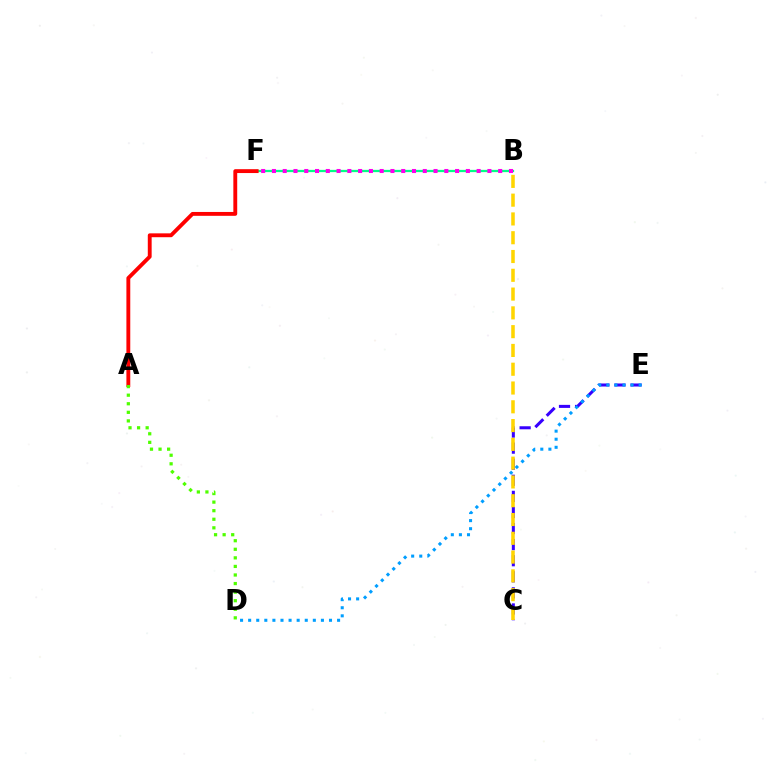{('B', 'F'): [{'color': '#00ff86', 'line_style': 'solid', 'thickness': 1.62}, {'color': '#ff00ed', 'line_style': 'dotted', 'thickness': 2.93}], ('A', 'F'): [{'color': '#ff0000', 'line_style': 'solid', 'thickness': 2.78}], ('C', 'E'): [{'color': '#3700ff', 'line_style': 'dashed', 'thickness': 2.18}], ('D', 'E'): [{'color': '#009eff', 'line_style': 'dotted', 'thickness': 2.2}], ('B', 'C'): [{'color': '#ffd500', 'line_style': 'dashed', 'thickness': 2.55}], ('A', 'D'): [{'color': '#4fff00', 'line_style': 'dotted', 'thickness': 2.33}]}